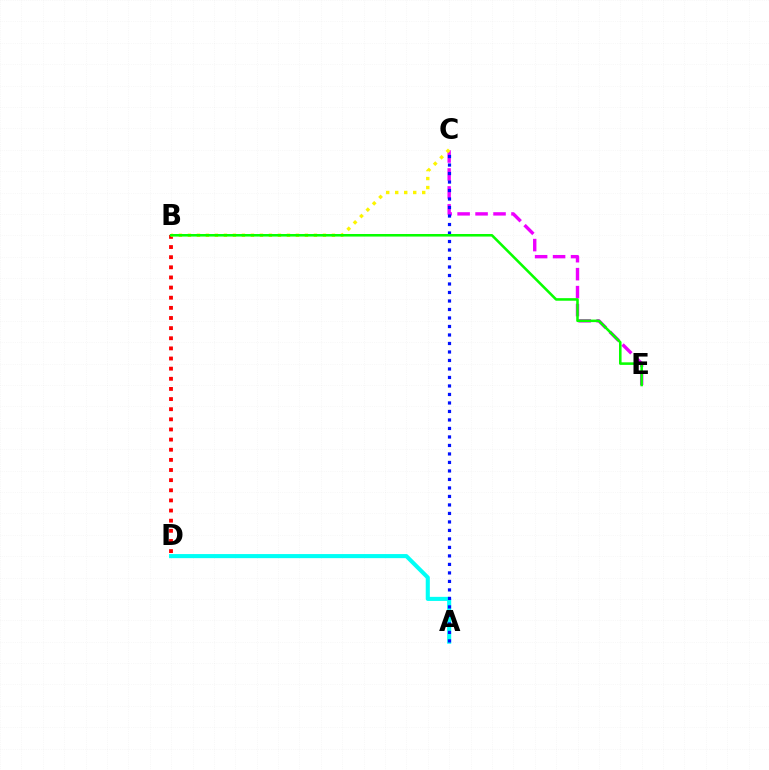{('B', 'D'): [{'color': '#ff0000', 'line_style': 'dotted', 'thickness': 2.75}], ('A', 'D'): [{'color': '#00fff6', 'line_style': 'solid', 'thickness': 2.94}], ('C', 'E'): [{'color': '#ee00ff', 'line_style': 'dashed', 'thickness': 2.44}], ('A', 'C'): [{'color': '#0010ff', 'line_style': 'dotted', 'thickness': 2.31}], ('B', 'C'): [{'color': '#fcf500', 'line_style': 'dotted', 'thickness': 2.45}], ('B', 'E'): [{'color': '#08ff00', 'line_style': 'solid', 'thickness': 1.84}]}